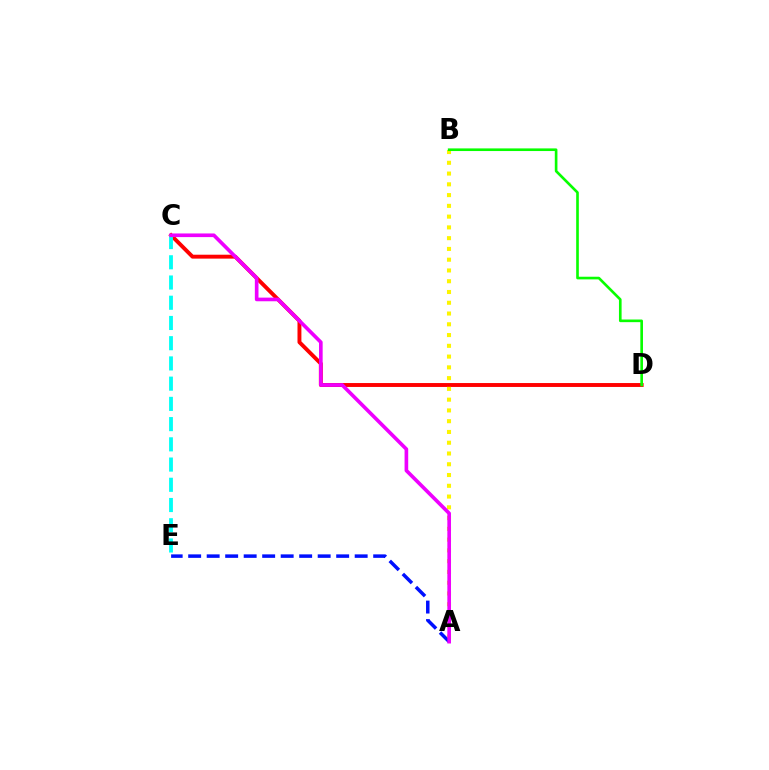{('C', 'D'): [{'color': '#ff0000', 'line_style': 'solid', 'thickness': 2.81}], ('A', 'B'): [{'color': '#fcf500', 'line_style': 'dotted', 'thickness': 2.93}], ('C', 'E'): [{'color': '#00fff6', 'line_style': 'dashed', 'thickness': 2.75}], ('A', 'E'): [{'color': '#0010ff', 'line_style': 'dashed', 'thickness': 2.51}], ('B', 'D'): [{'color': '#08ff00', 'line_style': 'solid', 'thickness': 1.9}], ('A', 'C'): [{'color': '#ee00ff', 'line_style': 'solid', 'thickness': 2.62}]}